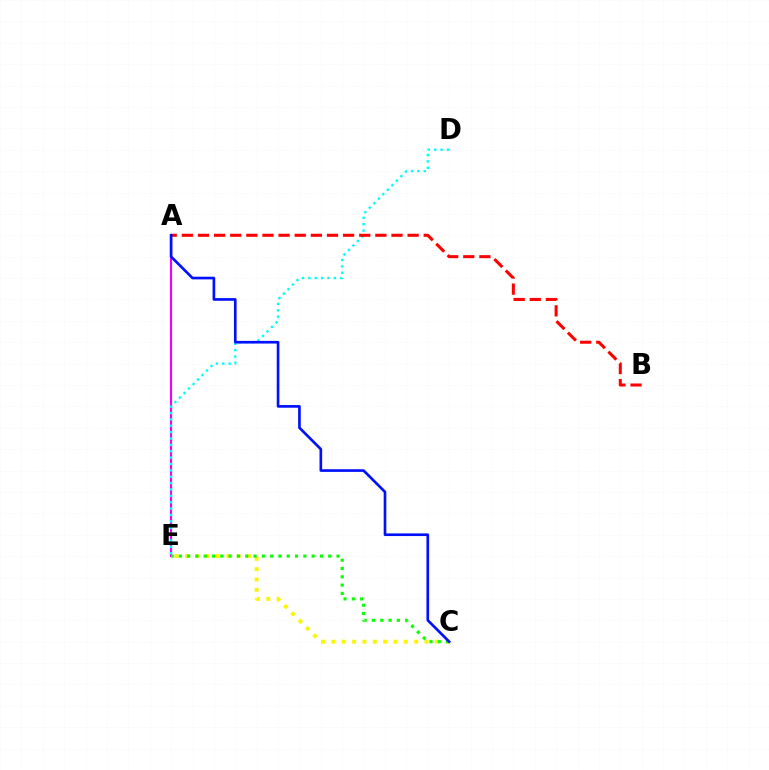{('A', 'E'): [{'color': '#ee00ff', 'line_style': 'solid', 'thickness': 1.56}], ('D', 'E'): [{'color': '#00fff6', 'line_style': 'dotted', 'thickness': 1.73}], ('C', 'E'): [{'color': '#fcf500', 'line_style': 'dotted', 'thickness': 2.81}, {'color': '#08ff00', 'line_style': 'dotted', 'thickness': 2.26}], ('A', 'B'): [{'color': '#ff0000', 'line_style': 'dashed', 'thickness': 2.19}], ('A', 'C'): [{'color': '#0010ff', 'line_style': 'solid', 'thickness': 1.91}]}